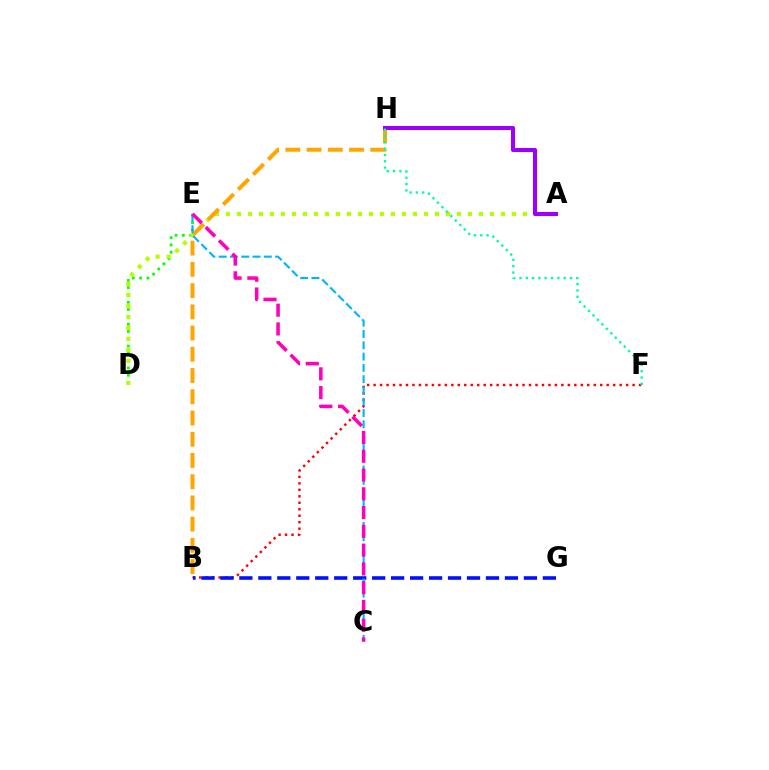{('B', 'F'): [{'color': '#ff0000', 'line_style': 'dotted', 'thickness': 1.76}], ('D', 'E'): [{'color': '#08ff00', 'line_style': 'dotted', 'thickness': 1.98}], ('A', 'D'): [{'color': '#b3ff00', 'line_style': 'dotted', 'thickness': 2.99}], ('B', 'H'): [{'color': '#ffa500', 'line_style': 'dashed', 'thickness': 2.88}], ('A', 'H'): [{'color': '#9b00ff', 'line_style': 'solid', 'thickness': 2.93}], ('B', 'G'): [{'color': '#0010ff', 'line_style': 'dashed', 'thickness': 2.58}], ('C', 'E'): [{'color': '#00b5ff', 'line_style': 'dashed', 'thickness': 1.53}, {'color': '#ff00bd', 'line_style': 'dashed', 'thickness': 2.55}], ('F', 'H'): [{'color': '#00ff9d', 'line_style': 'dotted', 'thickness': 1.72}]}